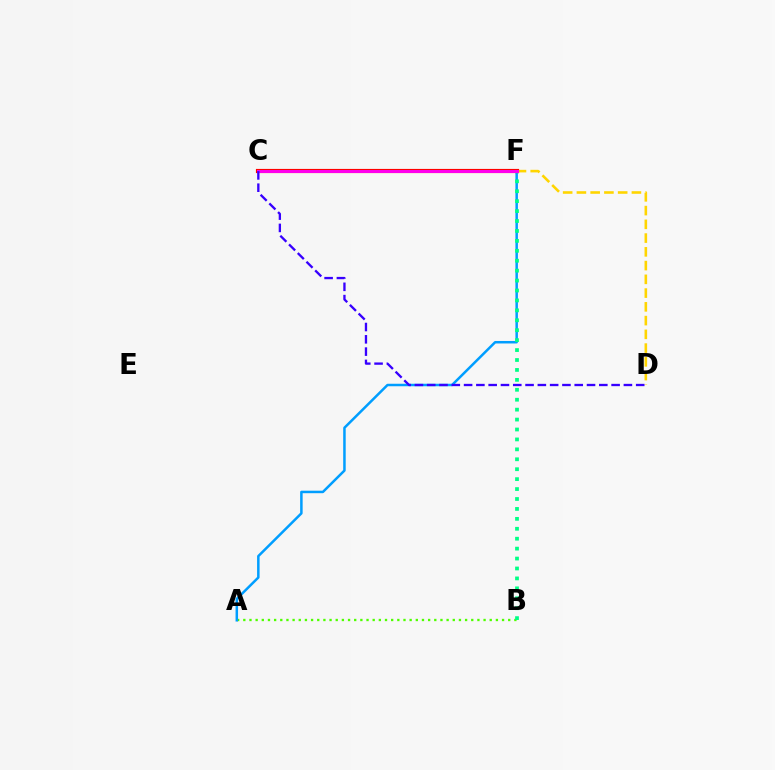{('D', 'F'): [{'color': '#ffd500', 'line_style': 'dashed', 'thickness': 1.87}], ('A', 'B'): [{'color': '#4fff00', 'line_style': 'dotted', 'thickness': 1.67}], ('A', 'F'): [{'color': '#009eff', 'line_style': 'solid', 'thickness': 1.8}], ('B', 'F'): [{'color': '#00ff86', 'line_style': 'dotted', 'thickness': 2.7}], ('C', 'F'): [{'color': '#ff0000', 'line_style': 'solid', 'thickness': 2.99}, {'color': '#ff00ed', 'line_style': 'solid', 'thickness': 2.16}], ('C', 'D'): [{'color': '#3700ff', 'line_style': 'dashed', 'thickness': 1.67}]}